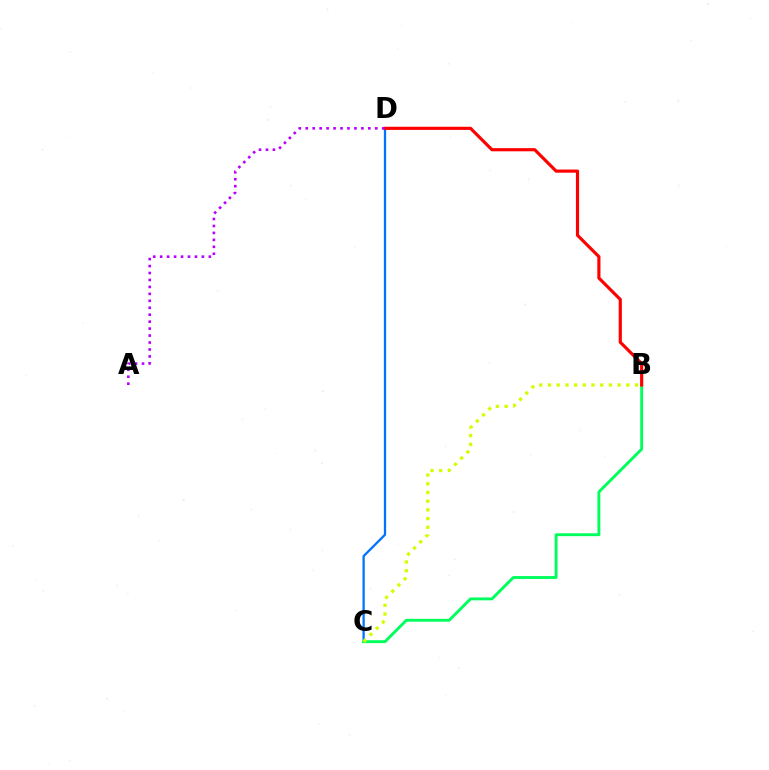{('C', 'D'): [{'color': '#0074ff', 'line_style': 'solid', 'thickness': 1.65}], ('B', 'C'): [{'color': '#00ff5c', 'line_style': 'solid', 'thickness': 2.08}, {'color': '#d1ff00', 'line_style': 'dotted', 'thickness': 2.37}], ('B', 'D'): [{'color': '#ff0000', 'line_style': 'solid', 'thickness': 2.27}], ('A', 'D'): [{'color': '#b900ff', 'line_style': 'dotted', 'thickness': 1.89}]}